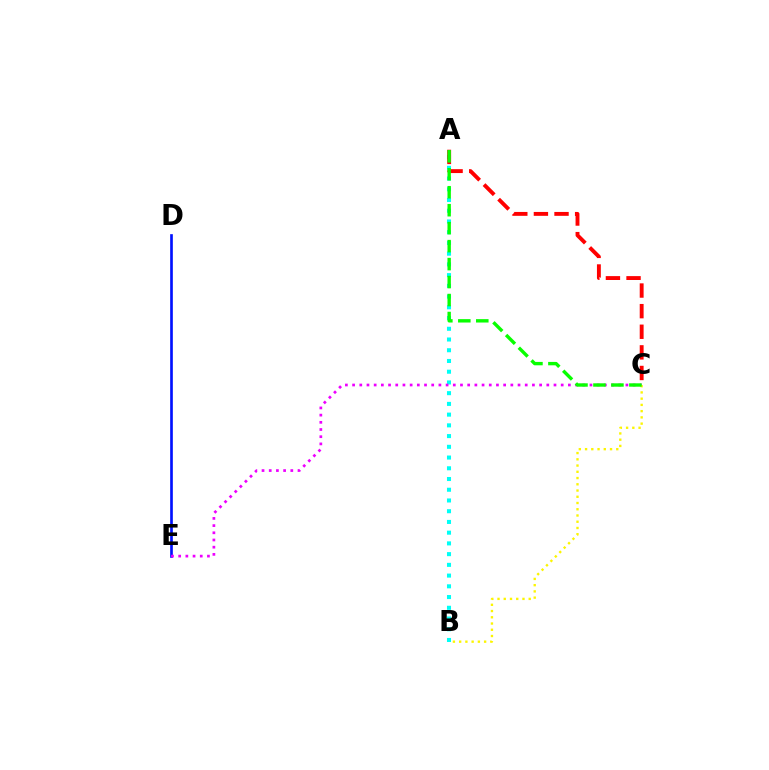{('A', 'B'): [{'color': '#00fff6', 'line_style': 'dotted', 'thickness': 2.92}], ('D', 'E'): [{'color': '#0010ff', 'line_style': 'solid', 'thickness': 1.92}], ('C', 'E'): [{'color': '#ee00ff', 'line_style': 'dotted', 'thickness': 1.95}], ('B', 'C'): [{'color': '#fcf500', 'line_style': 'dotted', 'thickness': 1.7}], ('A', 'C'): [{'color': '#ff0000', 'line_style': 'dashed', 'thickness': 2.8}, {'color': '#08ff00', 'line_style': 'dashed', 'thickness': 2.44}]}